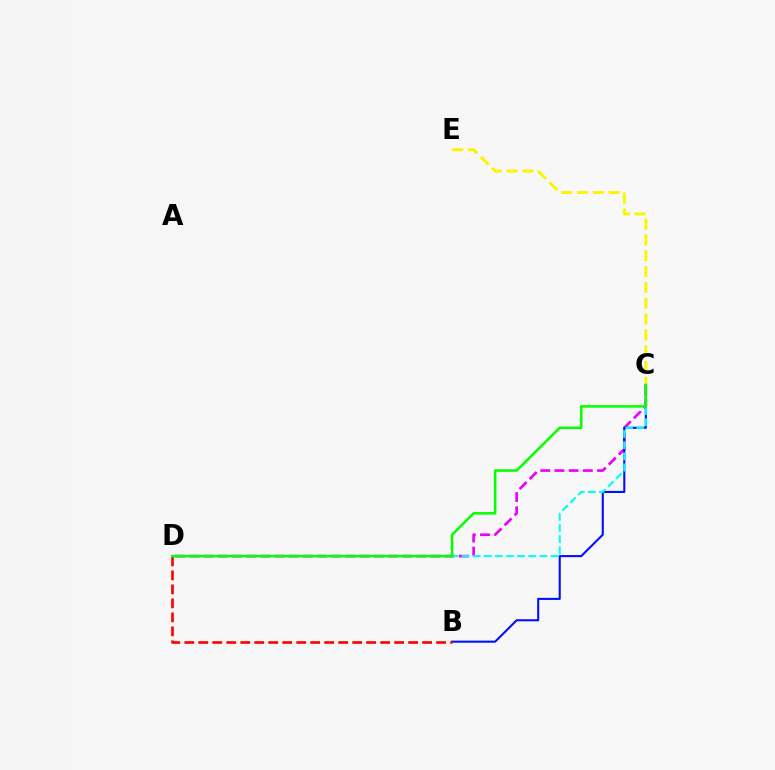{('C', 'D'): [{'color': '#ee00ff', 'line_style': 'dashed', 'thickness': 1.93}, {'color': '#00fff6', 'line_style': 'dashed', 'thickness': 1.51}, {'color': '#08ff00', 'line_style': 'solid', 'thickness': 1.84}], ('B', 'C'): [{'color': '#0010ff', 'line_style': 'solid', 'thickness': 1.5}], ('C', 'E'): [{'color': '#fcf500', 'line_style': 'dashed', 'thickness': 2.15}], ('B', 'D'): [{'color': '#ff0000', 'line_style': 'dashed', 'thickness': 1.9}]}